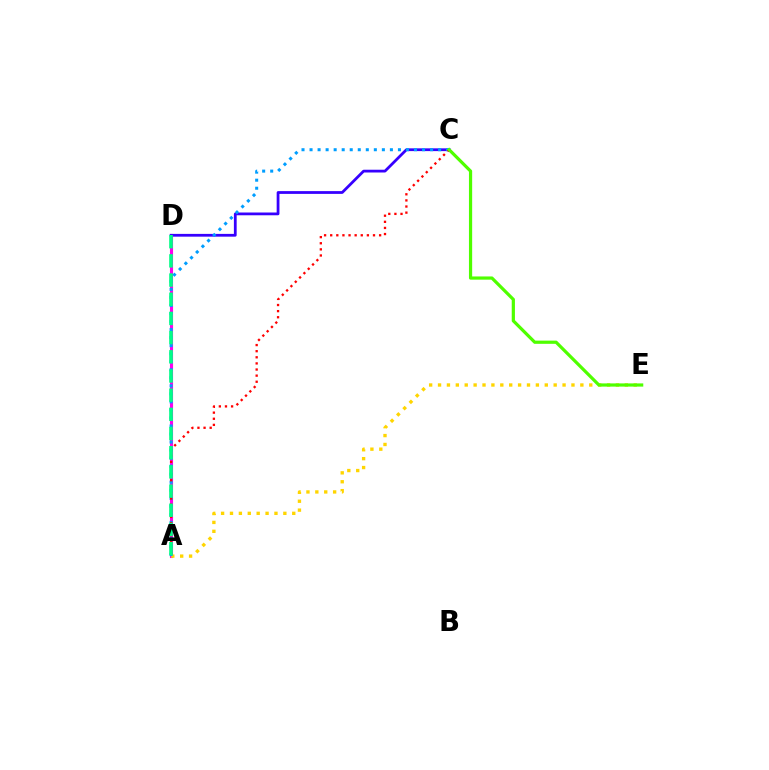{('A', 'D'): [{'color': '#ff00ed', 'line_style': 'solid', 'thickness': 2.24}, {'color': '#00ff86', 'line_style': 'dashed', 'thickness': 2.61}], ('A', 'E'): [{'color': '#ffd500', 'line_style': 'dotted', 'thickness': 2.42}], ('C', 'D'): [{'color': '#3700ff', 'line_style': 'solid', 'thickness': 2.0}], ('A', 'C'): [{'color': '#009eff', 'line_style': 'dotted', 'thickness': 2.18}, {'color': '#ff0000', 'line_style': 'dotted', 'thickness': 1.66}], ('C', 'E'): [{'color': '#4fff00', 'line_style': 'solid', 'thickness': 2.31}]}